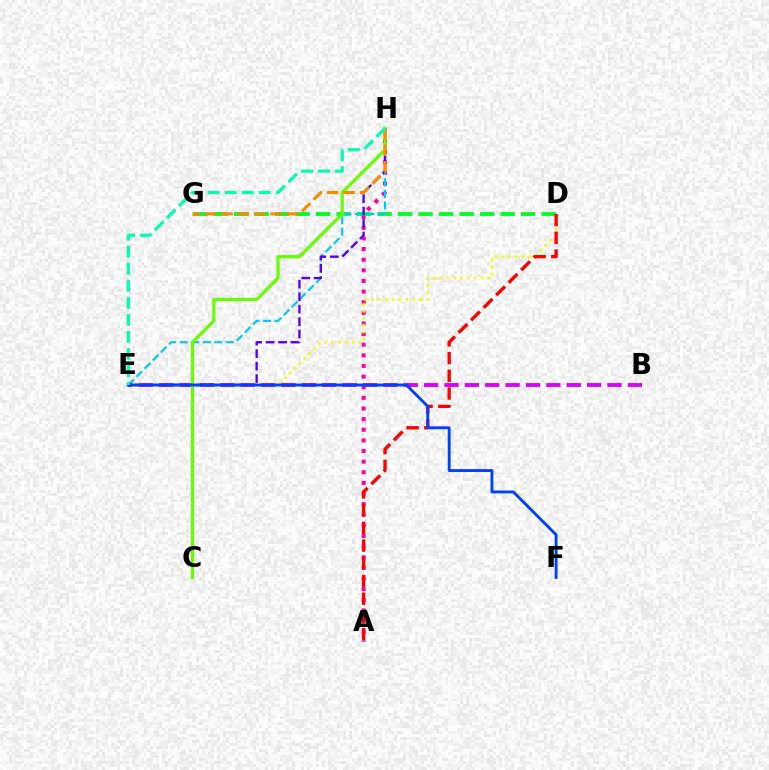{('A', 'H'): [{'color': '#ff00a0', 'line_style': 'dotted', 'thickness': 2.89}], ('D', 'G'): [{'color': '#00ff27', 'line_style': 'dashed', 'thickness': 2.78}], ('D', 'E'): [{'color': '#eeff00', 'line_style': 'dotted', 'thickness': 1.88}], ('E', 'H'): [{'color': '#00c7ff', 'line_style': 'dashed', 'thickness': 1.56}, {'color': '#4f00ff', 'line_style': 'dashed', 'thickness': 1.69}, {'color': '#00ffaf', 'line_style': 'dashed', 'thickness': 2.32}], ('A', 'D'): [{'color': '#ff0000', 'line_style': 'dashed', 'thickness': 2.41}], ('B', 'E'): [{'color': '#d600ff', 'line_style': 'dashed', 'thickness': 2.77}], ('C', 'H'): [{'color': '#66ff00', 'line_style': 'solid', 'thickness': 2.29}], ('E', 'F'): [{'color': '#003fff', 'line_style': 'solid', 'thickness': 2.06}], ('G', 'H'): [{'color': '#ff8800', 'line_style': 'dashed', 'thickness': 2.22}]}